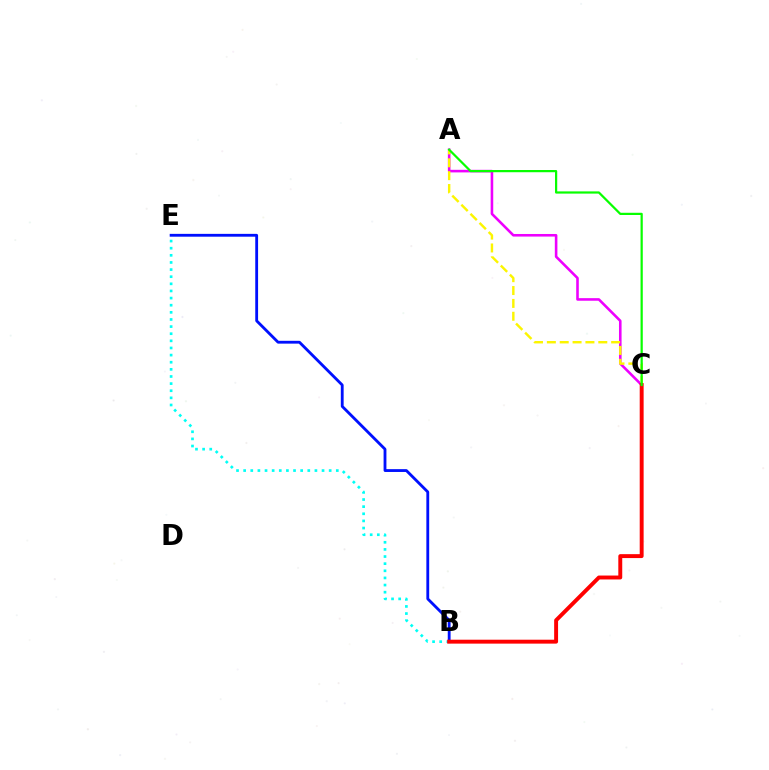{('B', 'E'): [{'color': '#00fff6', 'line_style': 'dotted', 'thickness': 1.94}, {'color': '#0010ff', 'line_style': 'solid', 'thickness': 2.04}], ('A', 'C'): [{'color': '#ee00ff', 'line_style': 'solid', 'thickness': 1.86}, {'color': '#fcf500', 'line_style': 'dashed', 'thickness': 1.75}, {'color': '#08ff00', 'line_style': 'solid', 'thickness': 1.6}], ('B', 'C'): [{'color': '#ff0000', 'line_style': 'solid', 'thickness': 2.82}]}